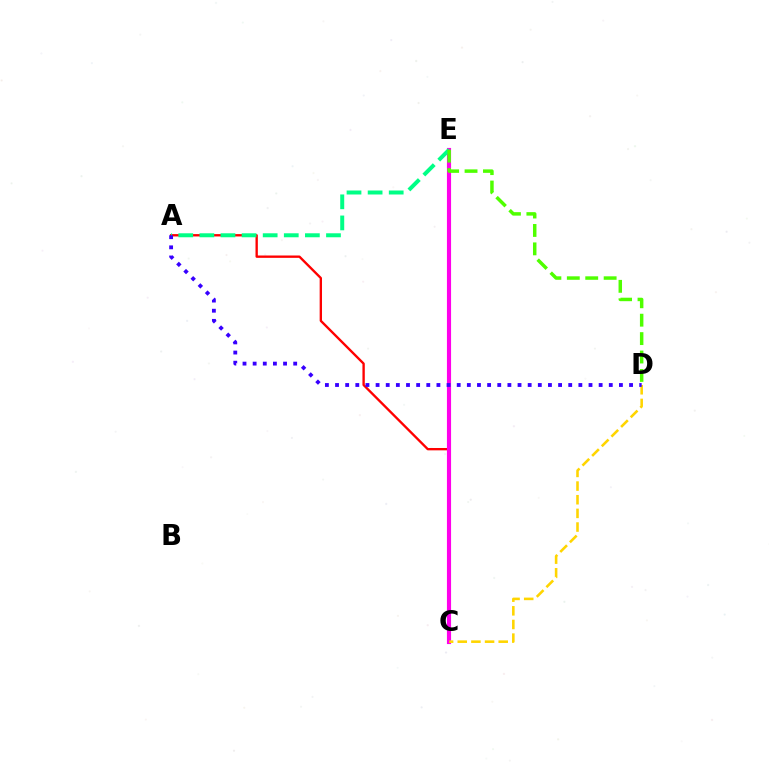{('C', 'E'): [{'color': '#009eff', 'line_style': 'dotted', 'thickness': 1.96}, {'color': '#ff00ed', 'line_style': 'solid', 'thickness': 2.97}], ('A', 'C'): [{'color': '#ff0000', 'line_style': 'solid', 'thickness': 1.69}], ('A', 'E'): [{'color': '#00ff86', 'line_style': 'dashed', 'thickness': 2.87}], ('C', 'D'): [{'color': '#ffd500', 'line_style': 'dashed', 'thickness': 1.85}], ('D', 'E'): [{'color': '#4fff00', 'line_style': 'dashed', 'thickness': 2.5}], ('A', 'D'): [{'color': '#3700ff', 'line_style': 'dotted', 'thickness': 2.75}]}